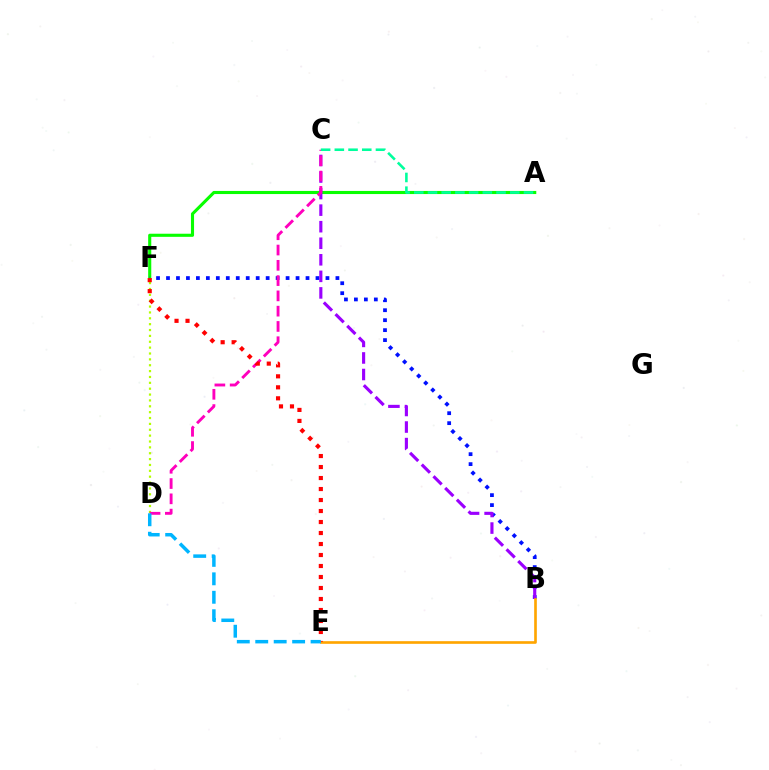{('A', 'F'): [{'color': '#08ff00', 'line_style': 'solid', 'thickness': 2.24}], ('D', 'F'): [{'color': '#b3ff00', 'line_style': 'dotted', 'thickness': 1.59}], ('B', 'F'): [{'color': '#0010ff', 'line_style': 'dotted', 'thickness': 2.71}], ('B', 'C'): [{'color': '#9b00ff', 'line_style': 'dashed', 'thickness': 2.25}], ('C', 'D'): [{'color': '#ff00bd', 'line_style': 'dashed', 'thickness': 2.08}], ('A', 'C'): [{'color': '#00ff9d', 'line_style': 'dashed', 'thickness': 1.86}], ('B', 'E'): [{'color': '#ffa500', 'line_style': 'solid', 'thickness': 1.91}], ('E', 'F'): [{'color': '#ff0000', 'line_style': 'dotted', 'thickness': 2.99}], ('D', 'E'): [{'color': '#00b5ff', 'line_style': 'dashed', 'thickness': 2.51}]}